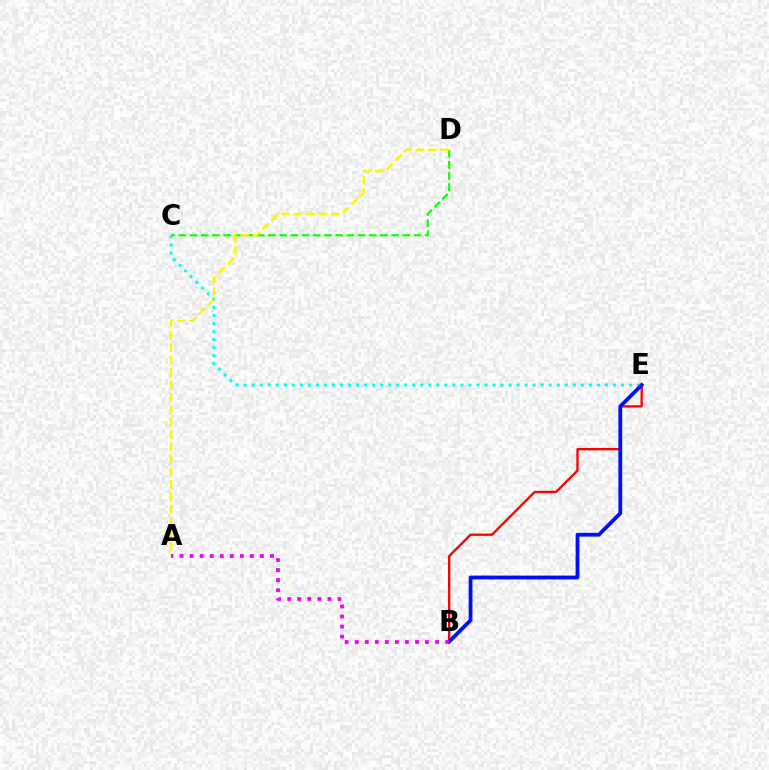{('B', 'E'): [{'color': '#ff0000', 'line_style': 'solid', 'thickness': 1.68}, {'color': '#0010ff', 'line_style': 'solid', 'thickness': 2.73}], ('C', 'E'): [{'color': '#00fff6', 'line_style': 'dotted', 'thickness': 2.18}], ('C', 'D'): [{'color': '#08ff00', 'line_style': 'dashed', 'thickness': 1.52}], ('A', 'D'): [{'color': '#fcf500', 'line_style': 'dashed', 'thickness': 1.68}], ('A', 'B'): [{'color': '#ee00ff', 'line_style': 'dotted', 'thickness': 2.73}]}